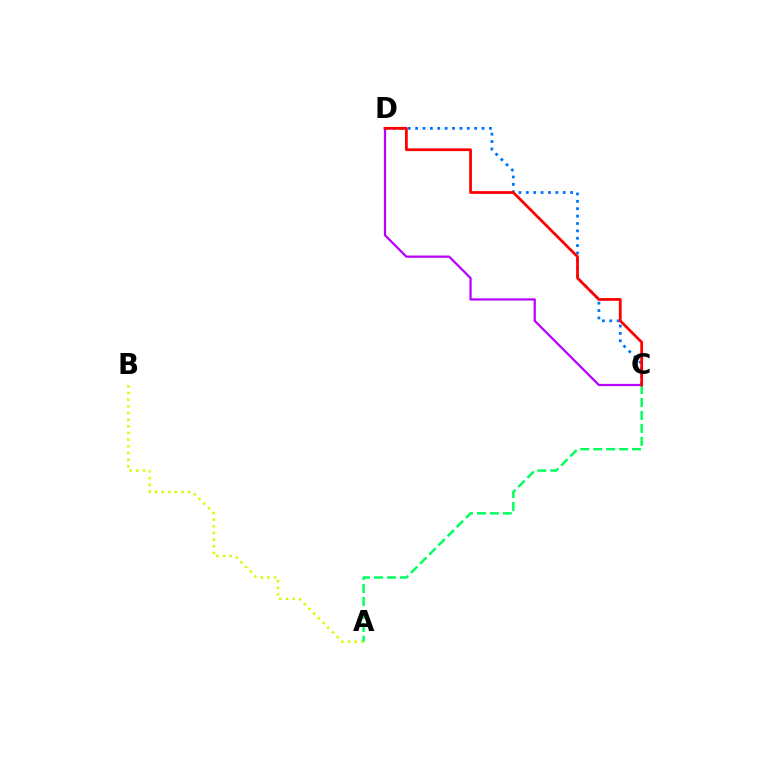{('C', 'D'): [{'color': '#0074ff', 'line_style': 'dotted', 'thickness': 2.0}, {'color': '#b900ff', 'line_style': 'solid', 'thickness': 1.61}, {'color': '#ff0000', 'line_style': 'solid', 'thickness': 1.99}], ('A', 'B'): [{'color': '#d1ff00', 'line_style': 'dotted', 'thickness': 1.81}], ('A', 'C'): [{'color': '#00ff5c', 'line_style': 'dashed', 'thickness': 1.76}]}